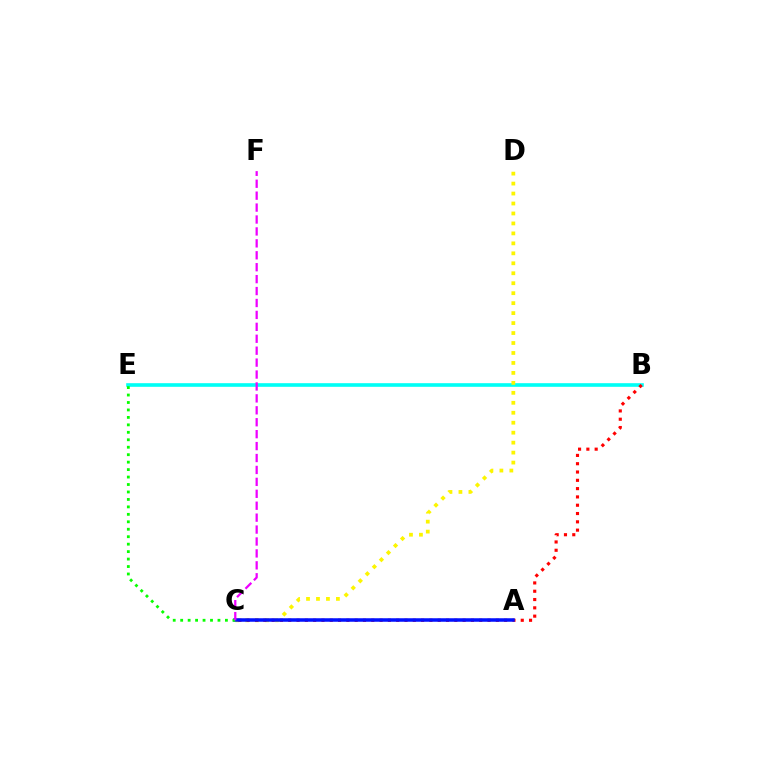{('B', 'E'): [{'color': '#00fff6', 'line_style': 'solid', 'thickness': 2.61}], ('C', 'D'): [{'color': '#fcf500', 'line_style': 'dotted', 'thickness': 2.71}], ('B', 'C'): [{'color': '#ff0000', 'line_style': 'dotted', 'thickness': 2.26}], ('A', 'C'): [{'color': '#0010ff', 'line_style': 'solid', 'thickness': 2.53}], ('C', 'E'): [{'color': '#08ff00', 'line_style': 'dotted', 'thickness': 2.03}], ('C', 'F'): [{'color': '#ee00ff', 'line_style': 'dashed', 'thickness': 1.62}]}